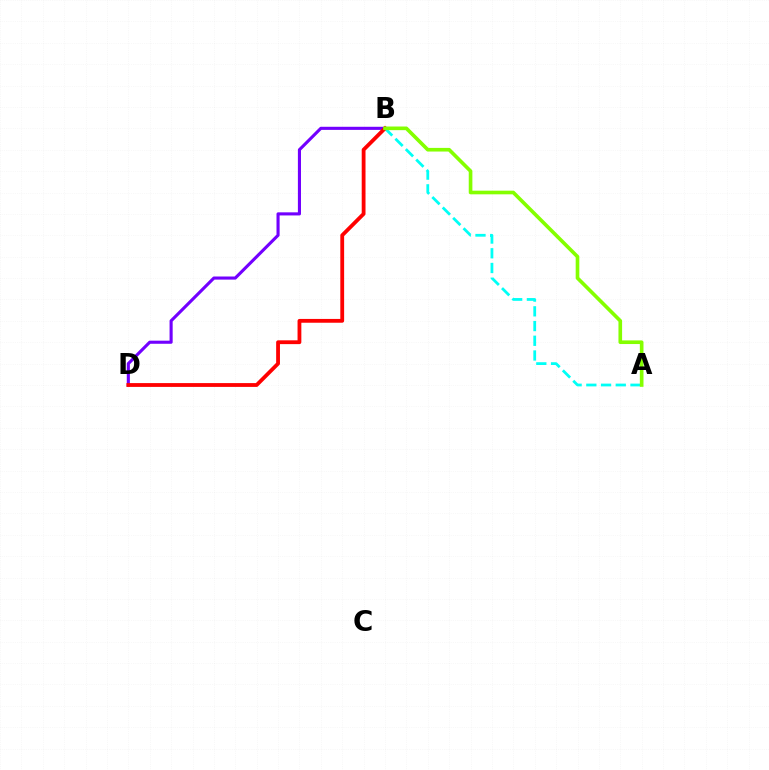{('B', 'D'): [{'color': '#7200ff', 'line_style': 'solid', 'thickness': 2.24}, {'color': '#ff0000', 'line_style': 'solid', 'thickness': 2.74}], ('A', 'B'): [{'color': '#00fff6', 'line_style': 'dashed', 'thickness': 2.0}, {'color': '#84ff00', 'line_style': 'solid', 'thickness': 2.62}]}